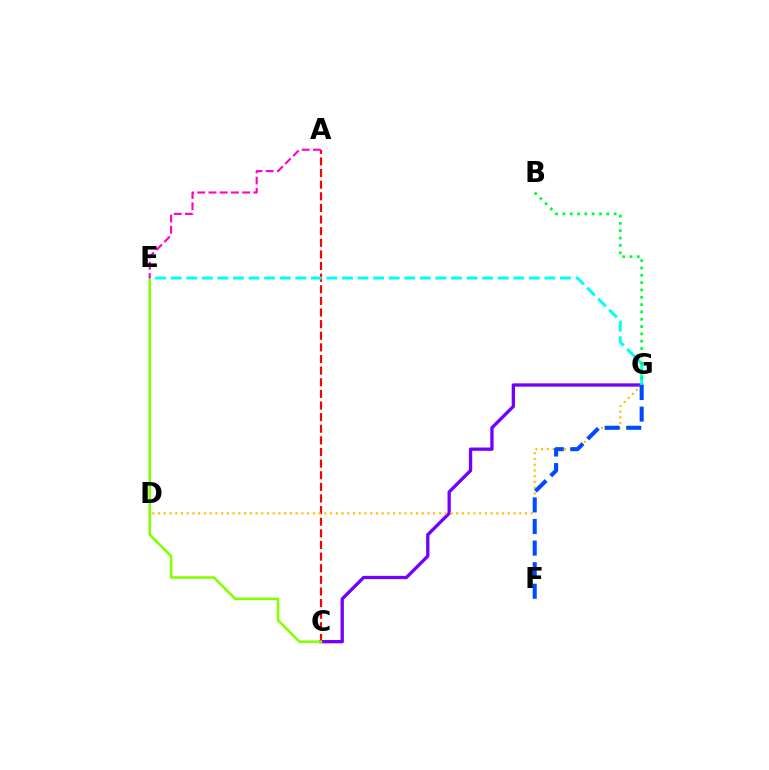{('C', 'G'): [{'color': '#7200ff', 'line_style': 'solid', 'thickness': 2.38}], ('A', 'C'): [{'color': '#ff0000', 'line_style': 'dashed', 'thickness': 1.58}], ('C', 'E'): [{'color': '#84ff00', 'line_style': 'solid', 'thickness': 1.85}], ('D', 'G'): [{'color': '#ffbd00', 'line_style': 'dotted', 'thickness': 1.56}], ('E', 'G'): [{'color': '#00fff6', 'line_style': 'dashed', 'thickness': 2.12}], ('A', 'E'): [{'color': '#ff00cf', 'line_style': 'dashed', 'thickness': 1.53}], ('B', 'G'): [{'color': '#00ff39', 'line_style': 'dotted', 'thickness': 1.99}], ('F', 'G'): [{'color': '#004bff', 'line_style': 'dashed', 'thickness': 2.93}]}